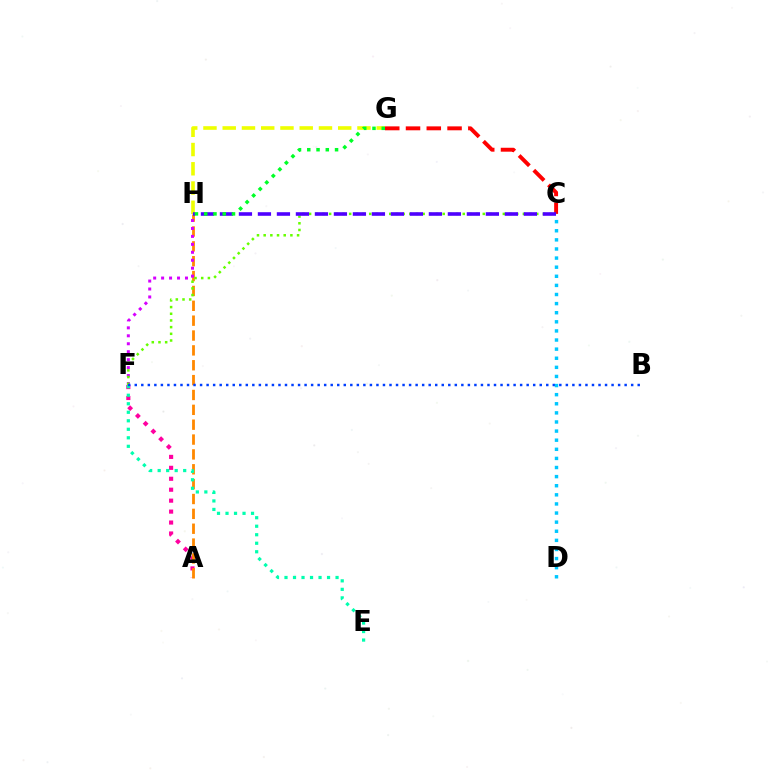{('C', 'G'): [{'color': '#ff0000', 'line_style': 'dashed', 'thickness': 2.82}], ('G', 'H'): [{'color': '#eeff00', 'line_style': 'dashed', 'thickness': 2.62}, {'color': '#00ff27', 'line_style': 'dotted', 'thickness': 2.52}], ('A', 'F'): [{'color': '#ff00a0', 'line_style': 'dotted', 'thickness': 2.97}], ('A', 'H'): [{'color': '#ff8800', 'line_style': 'dashed', 'thickness': 2.02}], ('F', 'H'): [{'color': '#d600ff', 'line_style': 'dotted', 'thickness': 2.16}], ('C', 'F'): [{'color': '#66ff00', 'line_style': 'dotted', 'thickness': 1.82}], ('C', 'H'): [{'color': '#4f00ff', 'line_style': 'dashed', 'thickness': 2.58}], ('E', 'F'): [{'color': '#00ffaf', 'line_style': 'dotted', 'thickness': 2.31}], ('B', 'F'): [{'color': '#003fff', 'line_style': 'dotted', 'thickness': 1.77}], ('C', 'D'): [{'color': '#00c7ff', 'line_style': 'dotted', 'thickness': 2.47}]}